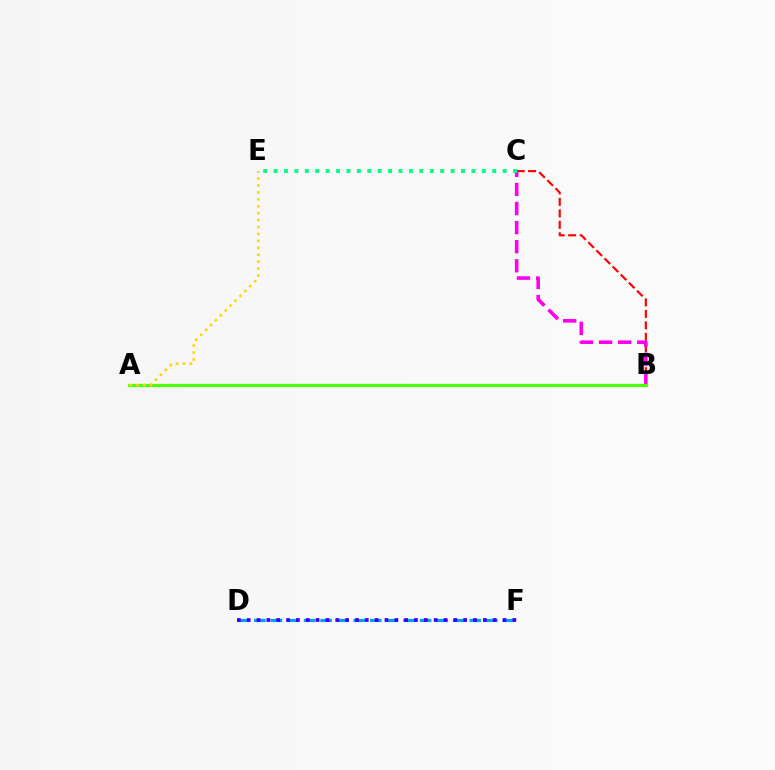{('B', 'C'): [{'color': '#ff0000', 'line_style': 'dashed', 'thickness': 1.56}, {'color': '#ff00ed', 'line_style': 'dashed', 'thickness': 2.59}], ('D', 'F'): [{'color': '#009eff', 'line_style': 'dashed', 'thickness': 2.25}, {'color': '#3700ff', 'line_style': 'dotted', 'thickness': 2.67}], ('C', 'E'): [{'color': '#00ff86', 'line_style': 'dotted', 'thickness': 2.83}], ('A', 'B'): [{'color': '#4fff00', 'line_style': 'solid', 'thickness': 2.32}], ('A', 'E'): [{'color': '#ffd500', 'line_style': 'dotted', 'thickness': 1.88}]}